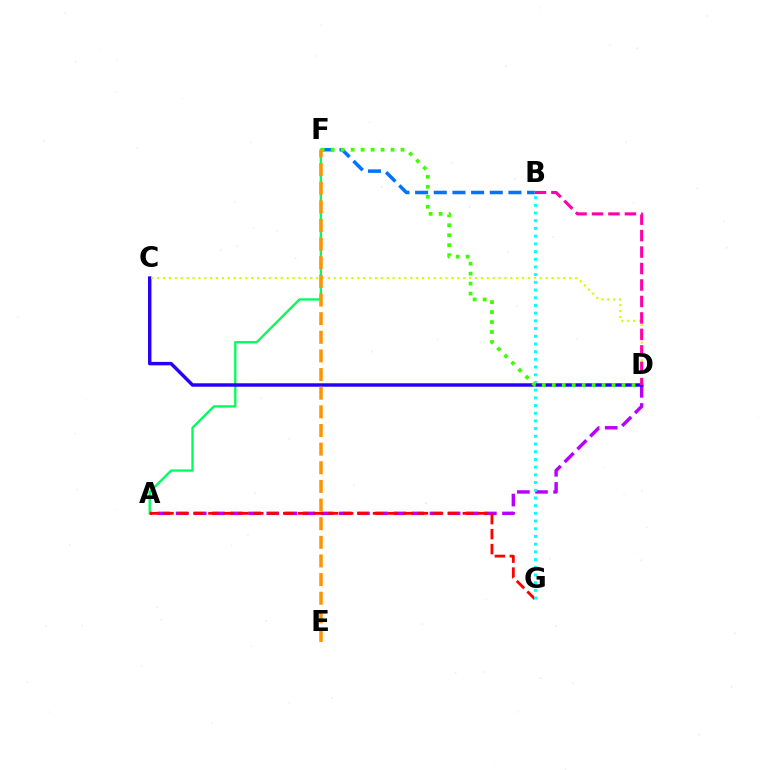{('B', 'F'): [{'color': '#0074ff', 'line_style': 'dashed', 'thickness': 2.54}], ('A', 'D'): [{'color': '#b900ff', 'line_style': 'dashed', 'thickness': 2.46}], ('A', 'F'): [{'color': '#00ff5c', 'line_style': 'solid', 'thickness': 1.68}], ('A', 'G'): [{'color': '#ff0000', 'line_style': 'dashed', 'thickness': 2.03}], ('B', 'G'): [{'color': '#00fff6', 'line_style': 'dotted', 'thickness': 2.09}], ('C', 'D'): [{'color': '#2500ff', 'line_style': 'solid', 'thickness': 2.48}, {'color': '#d1ff00', 'line_style': 'dotted', 'thickness': 1.6}], ('D', 'F'): [{'color': '#3dff00', 'line_style': 'dotted', 'thickness': 2.71}], ('E', 'F'): [{'color': '#ff9400', 'line_style': 'dashed', 'thickness': 2.53}], ('B', 'D'): [{'color': '#ff00ac', 'line_style': 'dashed', 'thickness': 2.24}]}